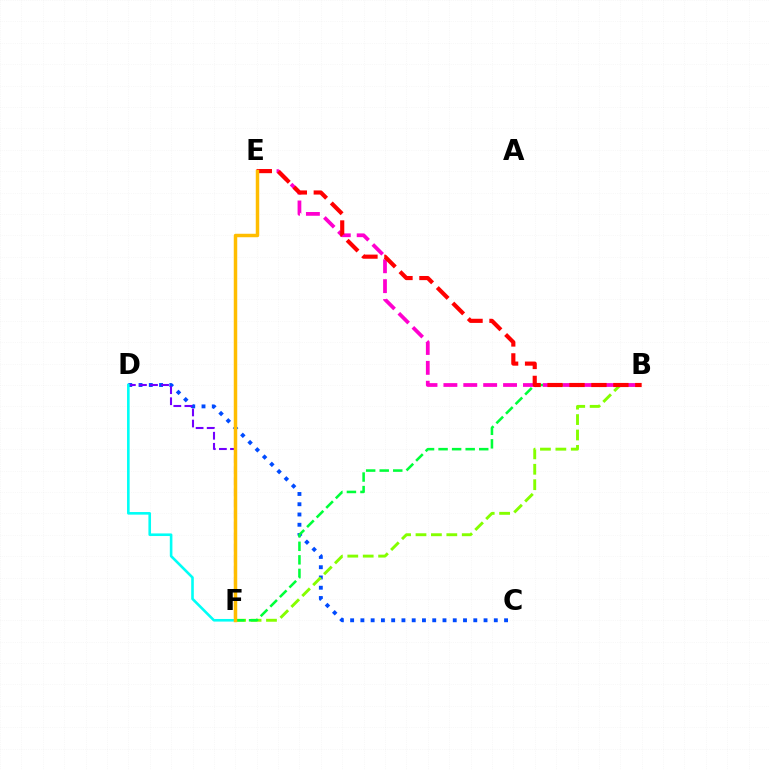{('C', 'D'): [{'color': '#004bff', 'line_style': 'dotted', 'thickness': 2.79}], ('B', 'F'): [{'color': '#84ff00', 'line_style': 'dashed', 'thickness': 2.09}, {'color': '#00ff39', 'line_style': 'dashed', 'thickness': 1.84}], ('D', 'F'): [{'color': '#7200ff', 'line_style': 'dashed', 'thickness': 1.5}, {'color': '#00fff6', 'line_style': 'solid', 'thickness': 1.88}], ('B', 'E'): [{'color': '#ff00cf', 'line_style': 'dashed', 'thickness': 2.7}, {'color': '#ff0000', 'line_style': 'dashed', 'thickness': 2.98}], ('E', 'F'): [{'color': '#ffbd00', 'line_style': 'solid', 'thickness': 2.5}]}